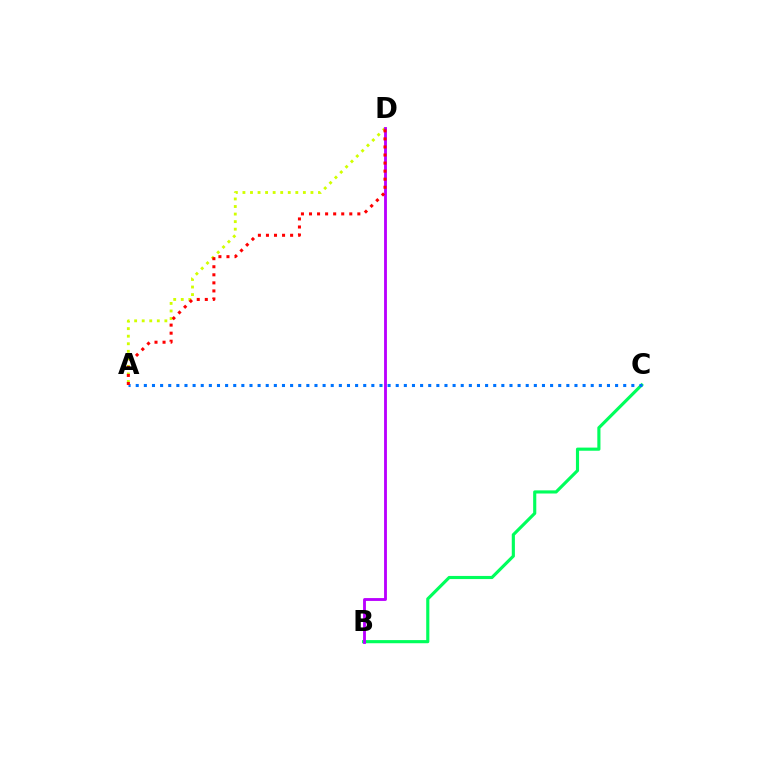{('A', 'D'): [{'color': '#d1ff00', 'line_style': 'dotted', 'thickness': 2.05}, {'color': '#ff0000', 'line_style': 'dotted', 'thickness': 2.19}], ('B', 'C'): [{'color': '#00ff5c', 'line_style': 'solid', 'thickness': 2.26}], ('B', 'D'): [{'color': '#b900ff', 'line_style': 'solid', 'thickness': 2.05}], ('A', 'C'): [{'color': '#0074ff', 'line_style': 'dotted', 'thickness': 2.21}]}